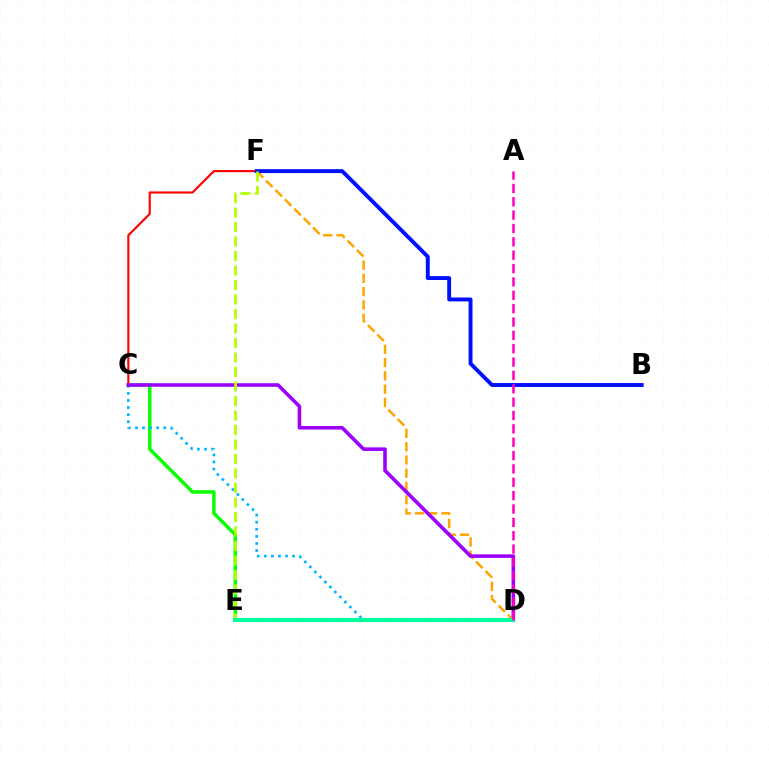{('C', 'E'): [{'color': '#08ff00', 'line_style': 'solid', 'thickness': 2.51}], ('C', 'D'): [{'color': '#00b5ff', 'line_style': 'dotted', 'thickness': 1.92}, {'color': '#9b00ff', 'line_style': 'solid', 'thickness': 2.57}], ('C', 'F'): [{'color': '#ff0000', 'line_style': 'solid', 'thickness': 1.54}], ('D', 'F'): [{'color': '#ffa500', 'line_style': 'dashed', 'thickness': 1.81}], ('B', 'F'): [{'color': '#0010ff', 'line_style': 'solid', 'thickness': 2.81}], ('E', 'F'): [{'color': '#b3ff00', 'line_style': 'dashed', 'thickness': 1.97}], ('D', 'E'): [{'color': '#00ff9d', 'line_style': 'solid', 'thickness': 2.98}], ('A', 'D'): [{'color': '#ff00bd', 'line_style': 'dashed', 'thickness': 1.81}]}